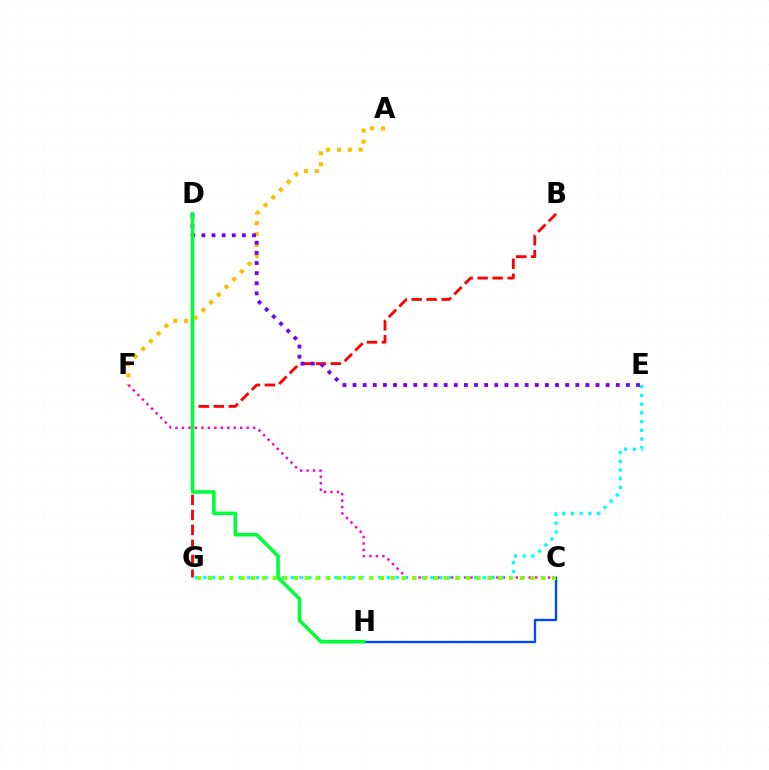{('A', 'F'): [{'color': '#ffbd00', 'line_style': 'dotted', 'thickness': 2.96}], ('B', 'G'): [{'color': '#ff0000', 'line_style': 'dashed', 'thickness': 2.04}], ('C', 'F'): [{'color': '#ff00cf', 'line_style': 'dotted', 'thickness': 1.76}], ('C', 'H'): [{'color': '#004bff', 'line_style': 'solid', 'thickness': 1.69}], ('D', 'E'): [{'color': '#7200ff', 'line_style': 'dotted', 'thickness': 2.75}], ('E', 'G'): [{'color': '#00fff6', 'line_style': 'dotted', 'thickness': 2.37}], ('C', 'G'): [{'color': '#84ff00', 'line_style': 'dotted', 'thickness': 2.92}], ('D', 'H'): [{'color': '#00ff39', 'line_style': 'solid', 'thickness': 2.58}]}